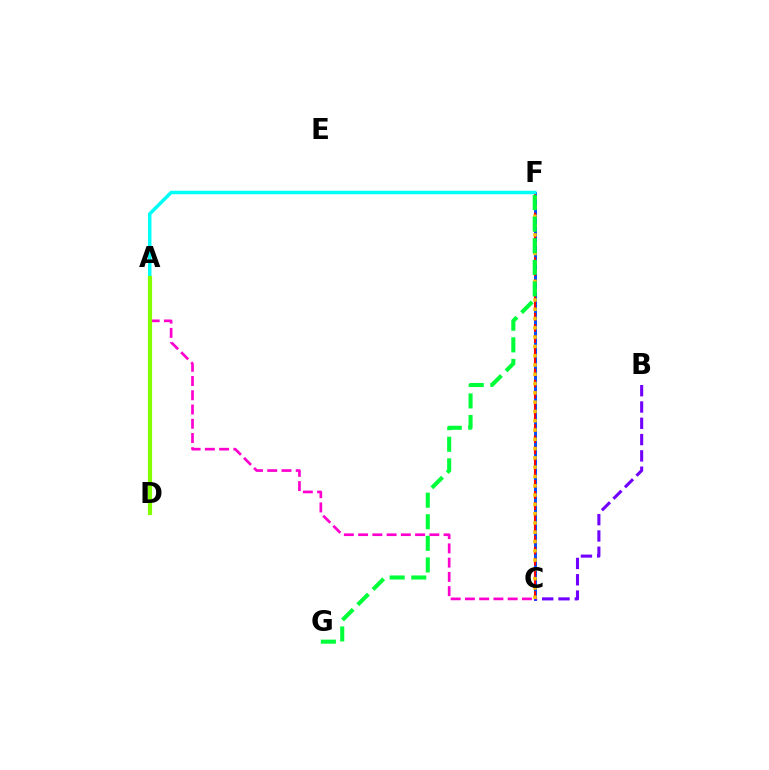{('C', 'F'): [{'color': '#004bff', 'line_style': 'solid', 'thickness': 2.12}, {'color': '#ff0000', 'line_style': 'dashed', 'thickness': 1.51}, {'color': '#ffbd00', 'line_style': 'dotted', 'thickness': 2.52}], ('A', 'C'): [{'color': '#ff00cf', 'line_style': 'dashed', 'thickness': 1.94}], ('B', 'C'): [{'color': '#7200ff', 'line_style': 'dashed', 'thickness': 2.21}], ('A', 'F'): [{'color': '#00fff6', 'line_style': 'solid', 'thickness': 2.52}], ('A', 'D'): [{'color': '#84ff00', 'line_style': 'solid', 'thickness': 3.0}], ('F', 'G'): [{'color': '#00ff39', 'line_style': 'dashed', 'thickness': 2.93}]}